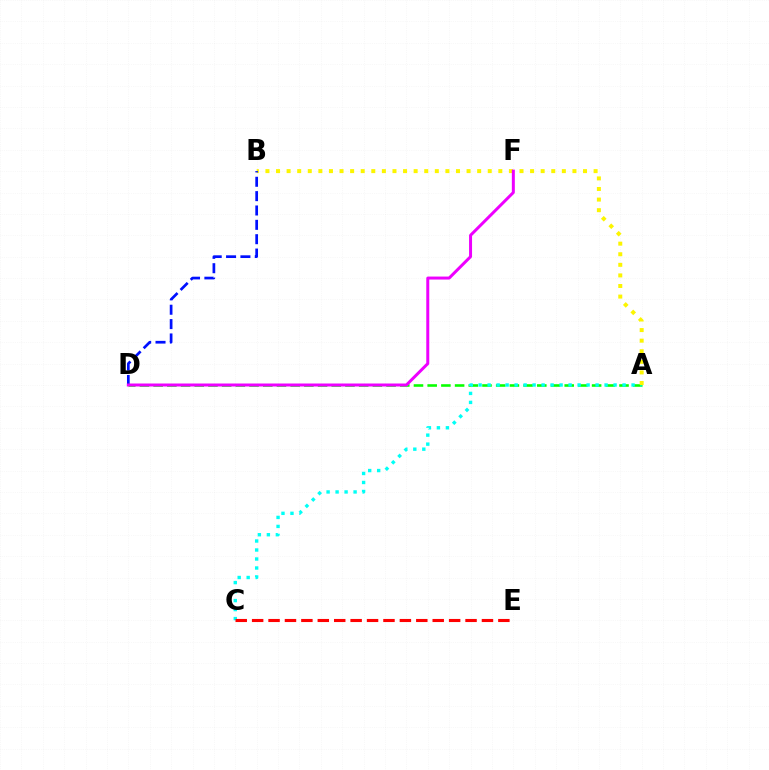{('A', 'D'): [{'color': '#08ff00', 'line_style': 'dashed', 'thickness': 1.86}], ('A', 'C'): [{'color': '#00fff6', 'line_style': 'dotted', 'thickness': 2.44}], ('C', 'E'): [{'color': '#ff0000', 'line_style': 'dashed', 'thickness': 2.23}], ('A', 'B'): [{'color': '#fcf500', 'line_style': 'dotted', 'thickness': 2.88}], ('B', 'D'): [{'color': '#0010ff', 'line_style': 'dashed', 'thickness': 1.95}], ('D', 'F'): [{'color': '#ee00ff', 'line_style': 'solid', 'thickness': 2.15}]}